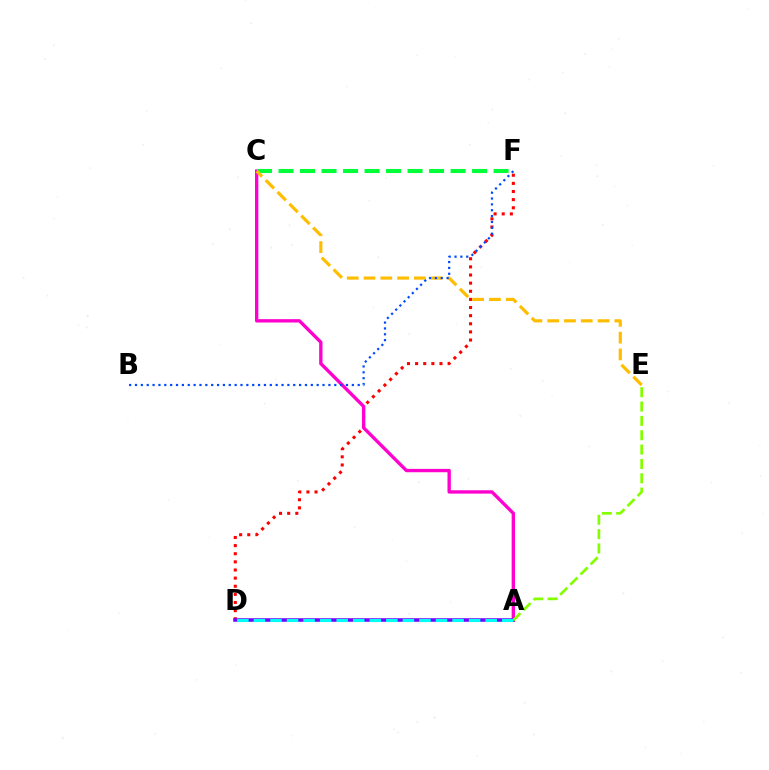{('D', 'F'): [{'color': '#ff0000', 'line_style': 'dotted', 'thickness': 2.21}], ('A', 'C'): [{'color': '#ff00cf', 'line_style': 'solid', 'thickness': 2.42}], ('C', 'F'): [{'color': '#00ff39', 'line_style': 'dashed', 'thickness': 2.92}], ('C', 'E'): [{'color': '#ffbd00', 'line_style': 'dashed', 'thickness': 2.28}], ('A', 'D'): [{'color': '#7200ff', 'line_style': 'solid', 'thickness': 2.53}, {'color': '#00fff6', 'line_style': 'dashed', 'thickness': 2.25}], ('A', 'E'): [{'color': '#84ff00', 'line_style': 'dashed', 'thickness': 1.95}], ('B', 'F'): [{'color': '#004bff', 'line_style': 'dotted', 'thickness': 1.59}]}